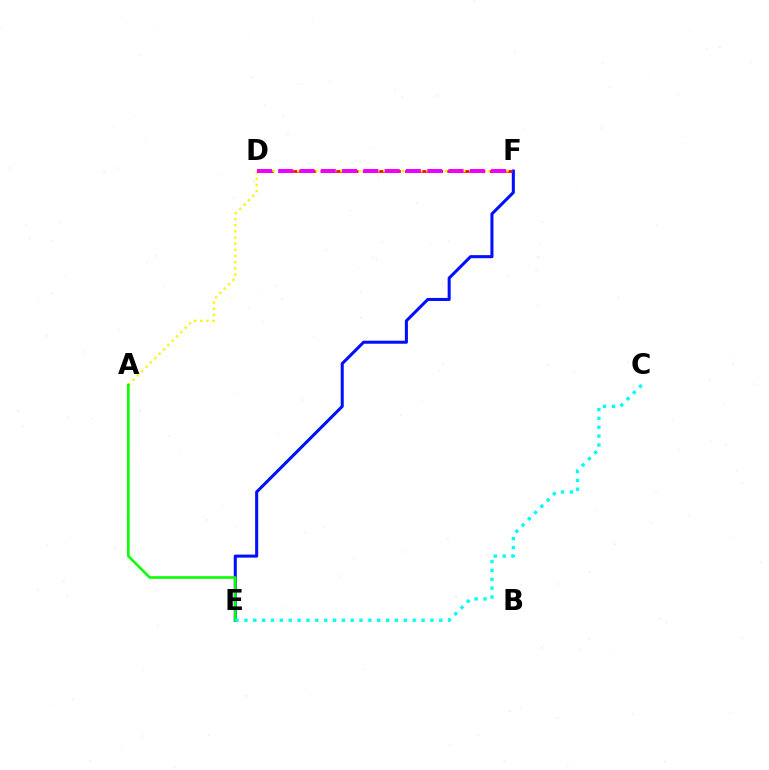{('D', 'F'): [{'color': '#ff0000', 'line_style': 'dashed', 'thickness': 1.91}, {'color': '#ee00ff', 'line_style': 'dashed', 'thickness': 2.89}], ('A', 'F'): [{'color': '#fcf500', 'line_style': 'dotted', 'thickness': 1.67}], ('E', 'F'): [{'color': '#0010ff', 'line_style': 'solid', 'thickness': 2.19}], ('A', 'E'): [{'color': '#08ff00', 'line_style': 'solid', 'thickness': 1.87}], ('C', 'E'): [{'color': '#00fff6', 'line_style': 'dotted', 'thickness': 2.41}]}